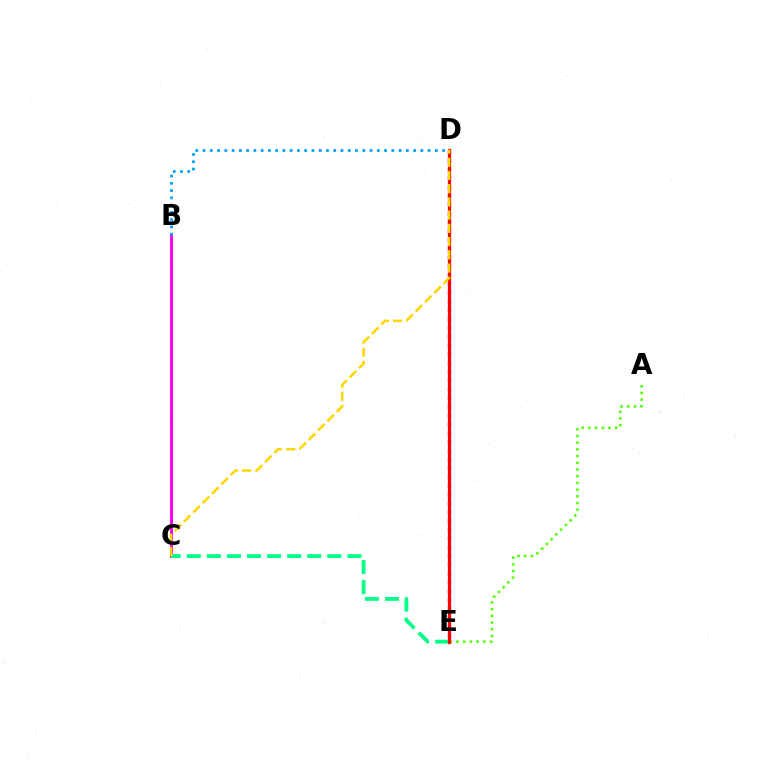{('A', 'E'): [{'color': '#4fff00', 'line_style': 'dotted', 'thickness': 1.82}], ('B', 'C'): [{'color': '#ff00ed', 'line_style': 'solid', 'thickness': 2.13}], ('C', 'E'): [{'color': '#00ff86', 'line_style': 'dashed', 'thickness': 2.73}], ('B', 'D'): [{'color': '#009eff', 'line_style': 'dotted', 'thickness': 1.97}], ('D', 'E'): [{'color': '#3700ff', 'line_style': 'dotted', 'thickness': 2.39}, {'color': '#ff0000', 'line_style': 'solid', 'thickness': 2.32}], ('C', 'D'): [{'color': '#ffd500', 'line_style': 'dashed', 'thickness': 1.8}]}